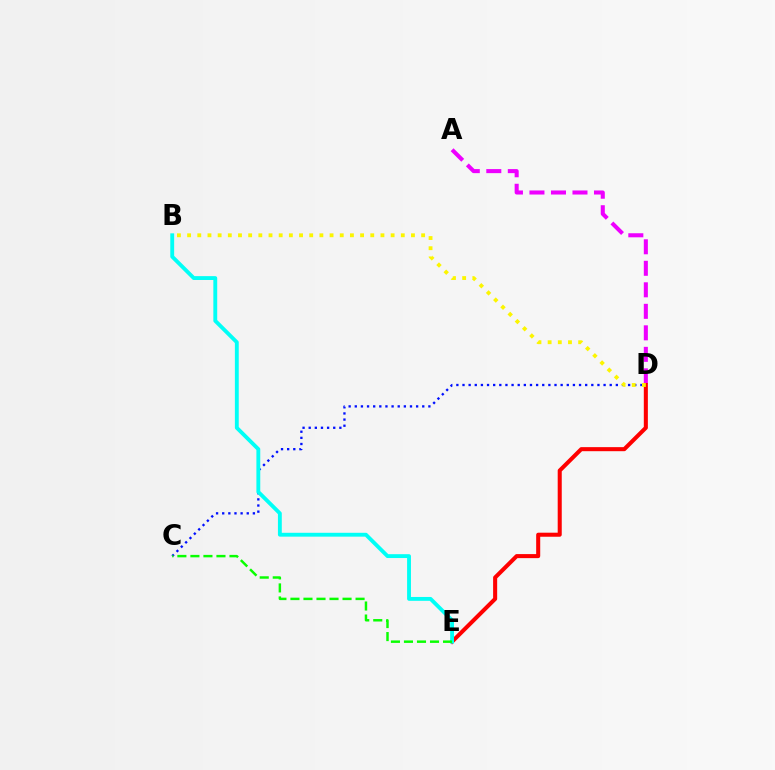{('A', 'D'): [{'color': '#ee00ff', 'line_style': 'dashed', 'thickness': 2.92}], ('C', 'D'): [{'color': '#0010ff', 'line_style': 'dotted', 'thickness': 1.67}], ('D', 'E'): [{'color': '#ff0000', 'line_style': 'solid', 'thickness': 2.92}], ('B', 'E'): [{'color': '#00fff6', 'line_style': 'solid', 'thickness': 2.78}], ('B', 'D'): [{'color': '#fcf500', 'line_style': 'dotted', 'thickness': 2.76}], ('C', 'E'): [{'color': '#08ff00', 'line_style': 'dashed', 'thickness': 1.77}]}